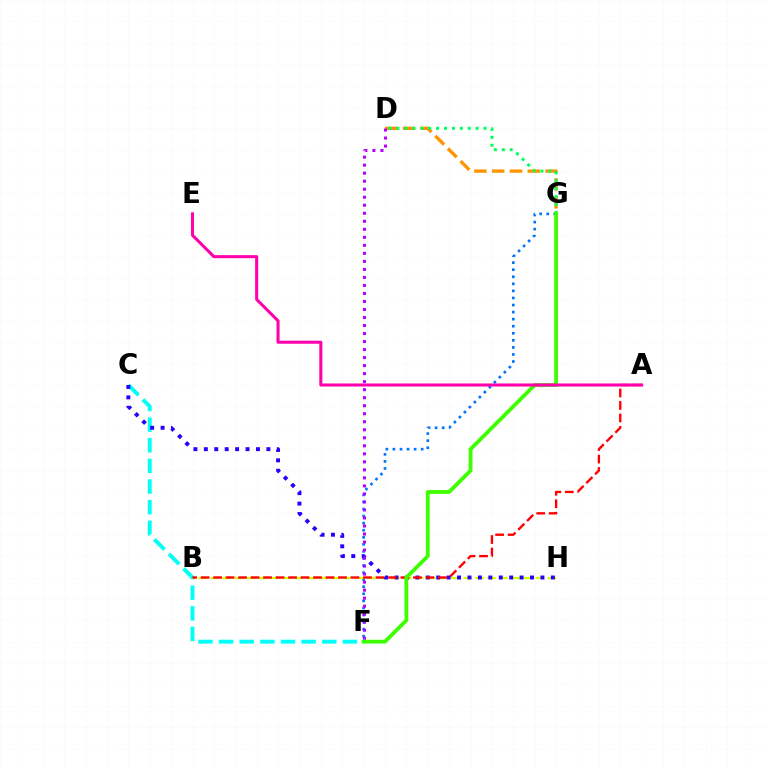{('C', 'F'): [{'color': '#00fff6', 'line_style': 'dashed', 'thickness': 2.8}], ('D', 'G'): [{'color': '#ff9400', 'line_style': 'dashed', 'thickness': 2.42}, {'color': '#00ff5c', 'line_style': 'dotted', 'thickness': 2.15}], ('F', 'G'): [{'color': '#0074ff', 'line_style': 'dotted', 'thickness': 1.92}, {'color': '#3dff00', 'line_style': 'solid', 'thickness': 2.73}], ('B', 'H'): [{'color': '#d1ff00', 'line_style': 'dashed', 'thickness': 1.64}], ('C', 'H'): [{'color': '#2500ff', 'line_style': 'dotted', 'thickness': 2.83}], ('A', 'B'): [{'color': '#ff0000', 'line_style': 'dashed', 'thickness': 1.7}], ('D', 'F'): [{'color': '#b900ff', 'line_style': 'dotted', 'thickness': 2.18}], ('A', 'E'): [{'color': '#ff00ac', 'line_style': 'solid', 'thickness': 2.2}]}